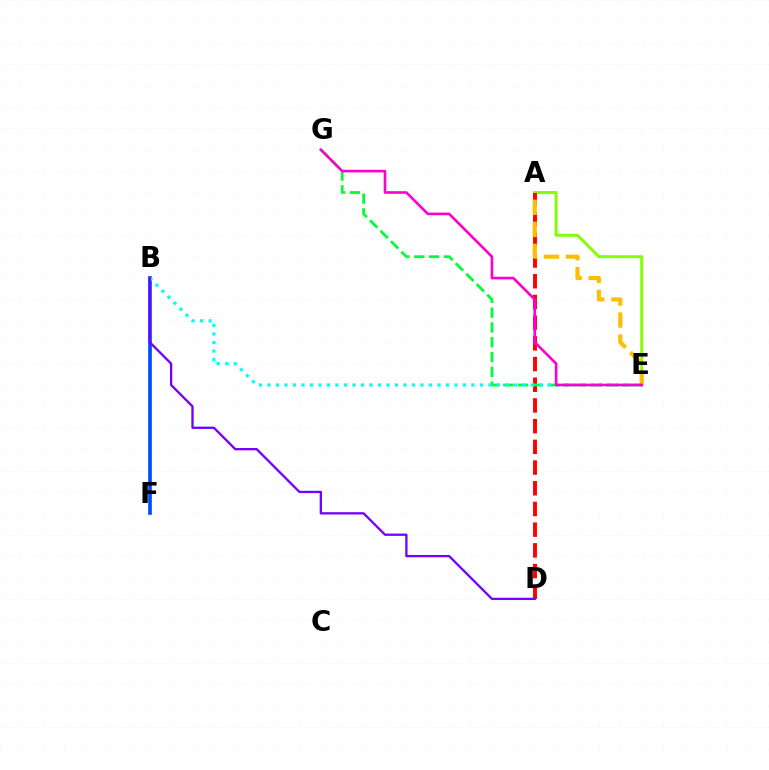{('A', 'E'): [{'color': '#84ff00', 'line_style': 'solid', 'thickness': 2.11}, {'color': '#ffbd00', 'line_style': 'dashed', 'thickness': 2.99}], ('B', 'F'): [{'color': '#004bff', 'line_style': 'solid', 'thickness': 2.64}], ('A', 'D'): [{'color': '#ff0000', 'line_style': 'dashed', 'thickness': 2.81}], ('E', 'G'): [{'color': '#00ff39', 'line_style': 'dashed', 'thickness': 2.01}, {'color': '#ff00cf', 'line_style': 'solid', 'thickness': 1.9}], ('B', 'E'): [{'color': '#00fff6', 'line_style': 'dotted', 'thickness': 2.31}], ('B', 'D'): [{'color': '#7200ff', 'line_style': 'solid', 'thickness': 1.66}]}